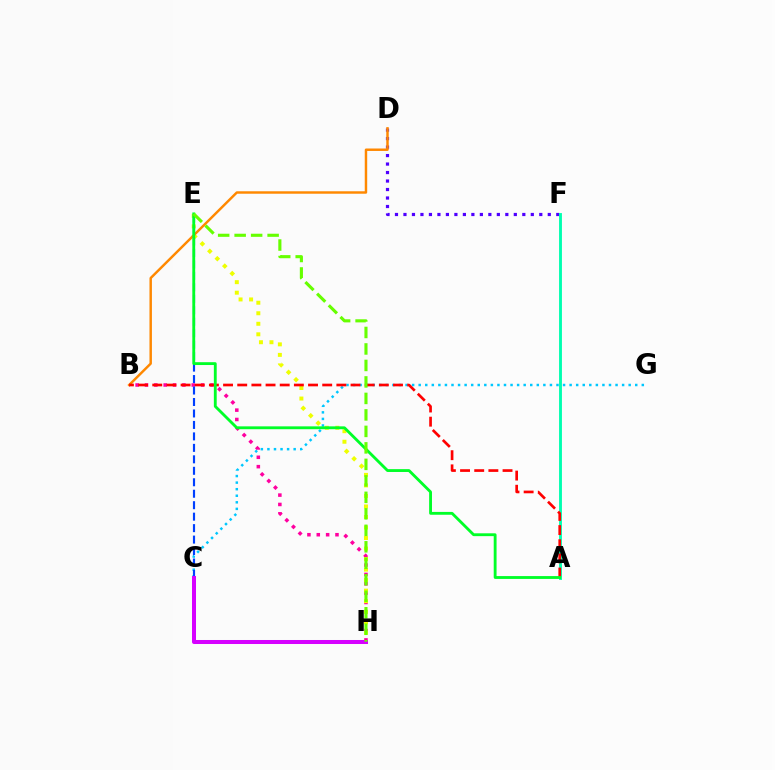{('B', 'H'): [{'color': '#ff00a0', 'line_style': 'dotted', 'thickness': 2.54}], ('C', 'G'): [{'color': '#00c7ff', 'line_style': 'dotted', 'thickness': 1.78}], ('E', 'H'): [{'color': '#eeff00', 'line_style': 'dotted', 'thickness': 2.86}, {'color': '#66ff00', 'line_style': 'dashed', 'thickness': 2.24}], ('D', 'F'): [{'color': '#4f00ff', 'line_style': 'dotted', 'thickness': 2.31}], ('A', 'F'): [{'color': '#00ffaf', 'line_style': 'solid', 'thickness': 2.06}], ('B', 'D'): [{'color': '#ff8800', 'line_style': 'solid', 'thickness': 1.77}], ('A', 'B'): [{'color': '#ff0000', 'line_style': 'dashed', 'thickness': 1.92}], ('C', 'E'): [{'color': '#003fff', 'line_style': 'dashed', 'thickness': 1.56}], ('C', 'H'): [{'color': '#d600ff', 'line_style': 'solid', 'thickness': 2.89}], ('A', 'E'): [{'color': '#00ff27', 'line_style': 'solid', 'thickness': 2.05}]}